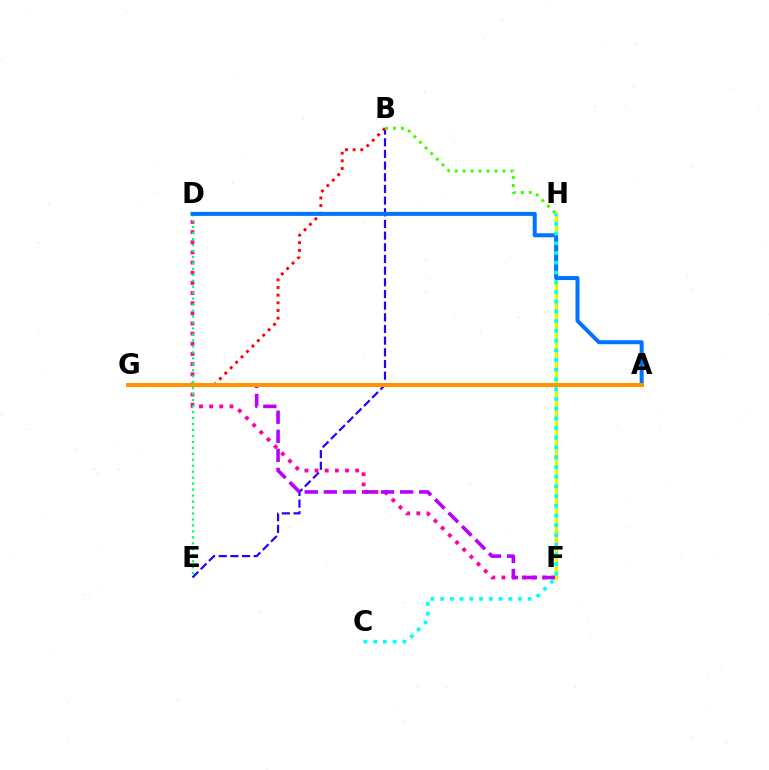{('D', 'F'): [{'color': '#ff00ac', 'line_style': 'dotted', 'thickness': 2.76}], ('D', 'E'): [{'color': '#00ff5c', 'line_style': 'dotted', 'thickness': 1.62}], ('B', 'E'): [{'color': '#2500ff', 'line_style': 'dashed', 'thickness': 1.59}], ('B', 'G'): [{'color': '#ff0000', 'line_style': 'dotted', 'thickness': 2.08}], ('F', 'G'): [{'color': '#b900ff', 'line_style': 'dashed', 'thickness': 2.59}], ('F', 'H'): [{'color': '#d1ff00', 'line_style': 'solid', 'thickness': 2.36}], ('A', 'D'): [{'color': '#0074ff', 'line_style': 'solid', 'thickness': 2.89}], ('A', 'G'): [{'color': '#ff9400', 'line_style': 'solid', 'thickness': 2.87}], ('B', 'H'): [{'color': '#3dff00', 'line_style': 'dotted', 'thickness': 2.16}], ('C', 'H'): [{'color': '#00fff6', 'line_style': 'dotted', 'thickness': 2.64}]}